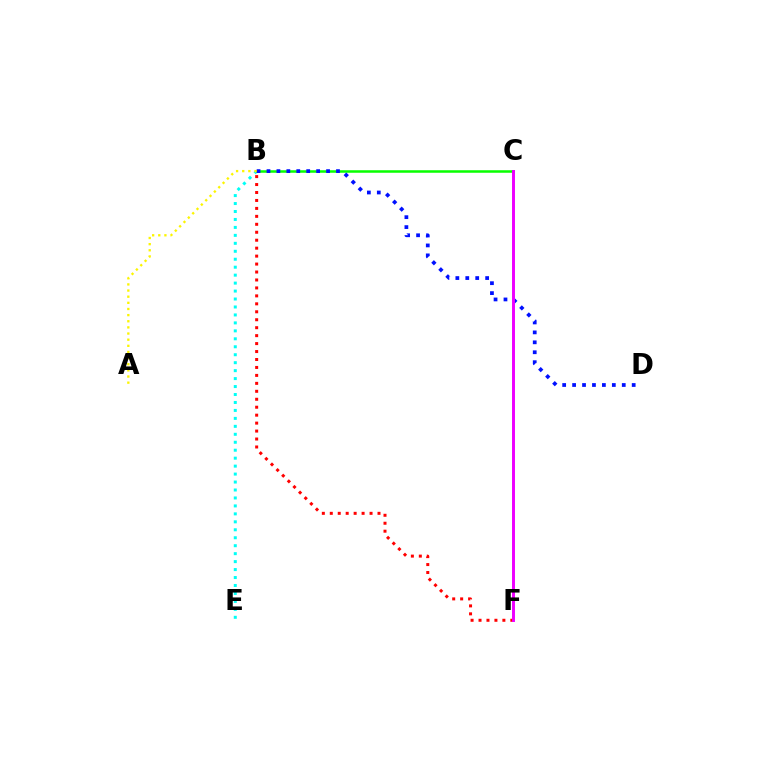{('B', 'E'): [{'color': '#00fff6', 'line_style': 'dotted', 'thickness': 2.16}], ('B', 'C'): [{'color': '#08ff00', 'line_style': 'solid', 'thickness': 1.81}], ('B', 'D'): [{'color': '#0010ff', 'line_style': 'dotted', 'thickness': 2.7}], ('B', 'F'): [{'color': '#ff0000', 'line_style': 'dotted', 'thickness': 2.16}], ('C', 'F'): [{'color': '#ee00ff', 'line_style': 'solid', 'thickness': 2.12}], ('A', 'B'): [{'color': '#fcf500', 'line_style': 'dotted', 'thickness': 1.67}]}